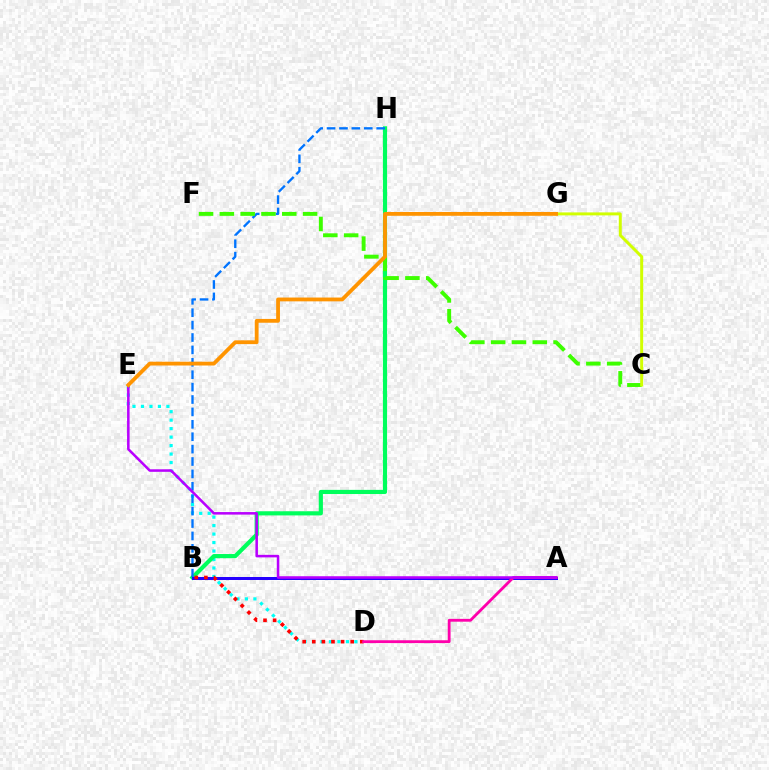{('D', 'E'): [{'color': '#00fff6', 'line_style': 'dotted', 'thickness': 2.3}], ('B', 'H'): [{'color': '#00ff5c', 'line_style': 'solid', 'thickness': 2.99}, {'color': '#0074ff', 'line_style': 'dashed', 'thickness': 1.68}], ('A', 'B'): [{'color': '#2500ff', 'line_style': 'solid', 'thickness': 2.17}], ('B', 'D'): [{'color': '#ff0000', 'line_style': 'dotted', 'thickness': 2.61}], ('A', 'D'): [{'color': '#ff00ac', 'line_style': 'solid', 'thickness': 2.04}], ('C', 'F'): [{'color': '#3dff00', 'line_style': 'dashed', 'thickness': 2.83}], ('C', 'G'): [{'color': '#d1ff00', 'line_style': 'solid', 'thickness': 2.14}], ('A', 'E'): [{'color': '#b900ff', 'line_style': 'solid', 'thickness': 1.83}], ('E', 'G'): [{'color': '#ff9400', 'line_style': 'solid', 'thickness': 2.74}]}